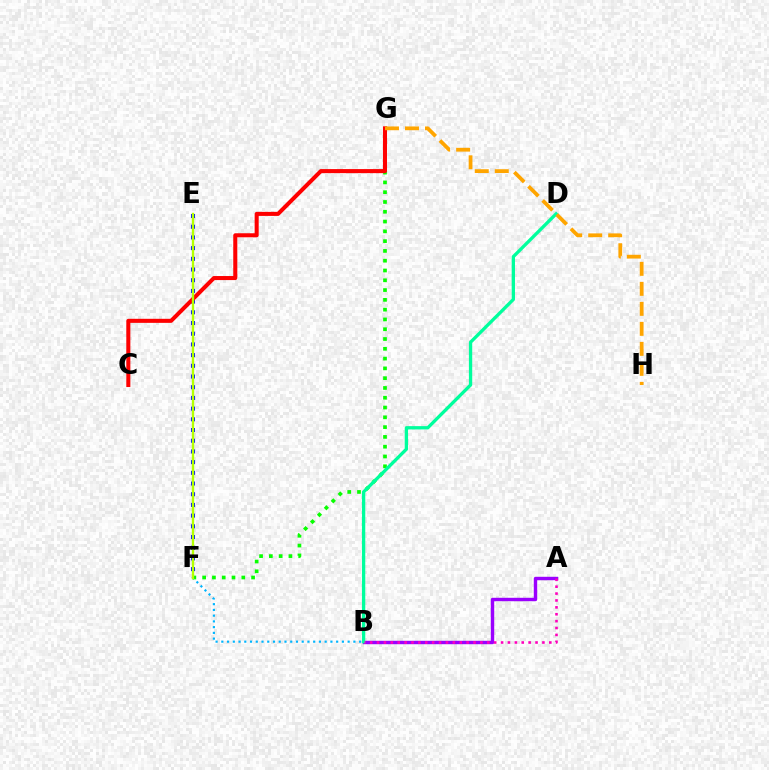{('B', 'F'): [{'color': '#00b5ff', 'line_style': 'dotted', 'thickness': 1.56}], ('F', 'G'): [{'color': '#08ff00', 'line_style': 'dotted', 'thickness': 2.66}], ('E', 'F'): [{'color': '#0010ff', 'line_style': 'dotted', 'thickness': 2.91}, {'color': '#b3ff00', 'line_style': 'solid', 'thickness': 1.69}], ('C', 'G'): [{'color': '#ff0000', 'line_style': 'solid', 'thickness': 2.91}], ('A', 'B'): [{'color': '#9b00ff', 'line_style': 'solid', 'thickness': 2.46}, {'color': '#ff00bd', 'line_style': 'dotted', 'thickness': 1.87}], ('B', 'D'): [{'color': '#00ff9d', 'line_style': 'solid', 'thickness': 2.38}], ('G', 'H'): [{'color': '#ffa500', 'line_style': 'dashed', 'thickness': 2.72}]}